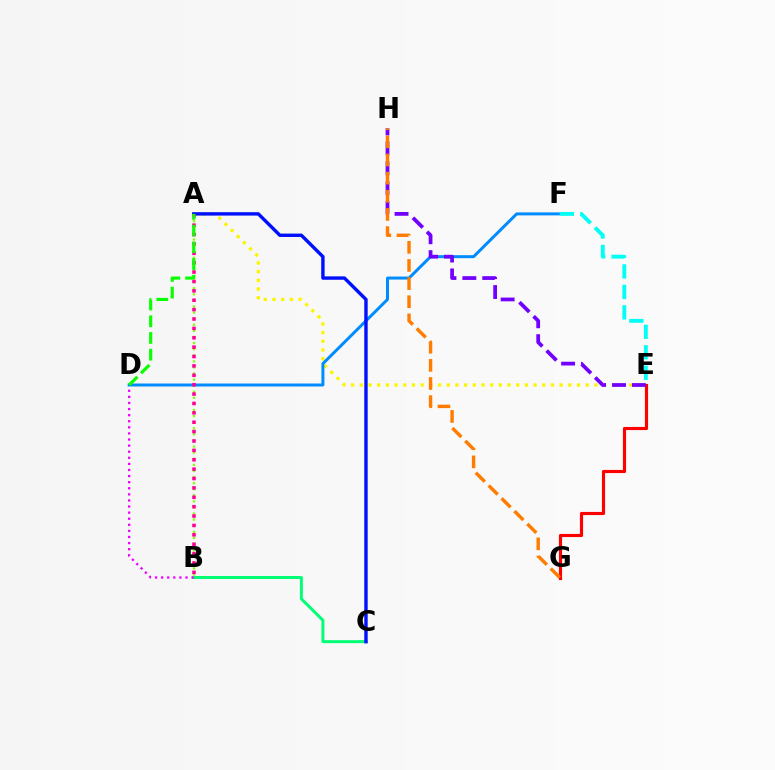{('A', 'E'): [{'color': '#fcf500', 'line_style': 'dotted', 'thickness': 2.36}], ('B', 'C'): [{'color': '#00ff74', 'line_style': 'solid', 'thickness': 2.14}], ('B', 'D'): [{'color': '#ee00ff', 'line_style': 'dotted', 'thickness': 1.66}], ('E', 'G'): [{'color': '#ff0000', 'line_style': 'solid', 'thickness': 2.27}], ('A', 'B'): [{'color': '#84ff00', 'line_style': 'dotted', 'thickness': 1.65}, {'color': '#ff0094', 'line_style': 'dotted', 'thickness': 2.55}], ('D', 'F'): [{'color': '#008cff', 'line_style': 'solid', 'thickness': 2.15}], ('A', 'C'): [{'color': '#0010ff', 'line_style': 'solid', 'thickness': 2.45}], ('E', 'H'): [{'color': '#7200ff', 'line_style': 'dashed', 'thickness': 2.7}], ('G', 'H'): [{'color': '#ff7c00', 'line_style': 'dashed', 'thickness': 2.46}], ('E', 'F'): [{'color': '#00fff6', 'line_style': 'dashed', 'thickness': 2.78}], ('A', 'D'): [{'color': '#08ff00', 'line_style': 'dashed', 'thickness': 2.27}]}